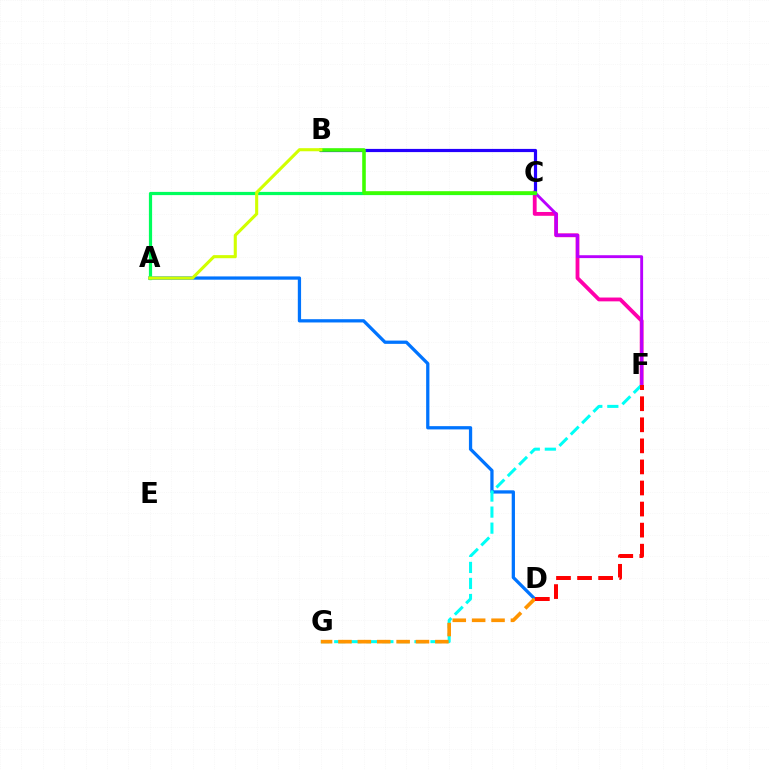{('C', 'F'): [{'color': '#ff00ac', 'line_style': 'solid', 'thickness': 2.75}, {'color': '#b900ff', 'line_style': 'solid', 'thickness': 2.07}], ('B', 'C'): [{'color': '#2500ff', 'line_style': 'solid', 'thickness': 2.3}, {'color': '#3dff00', 'line_style': 'solid', 'thickness': 2.58}], ('A', 'D'): [{'color': '#0074ff', 'line_style': 'solid', 'thickness': 2.35}], ('F', 'G'): [{'color': '#00fff6', 'line_style': 'dashed', 'thickness': 2.18}], ('A', 'C'): [{'color': '#00ff5c', 'line_style': 'solid', 'thickness': 2.31}], ('D', 'G'): [{'color': '#ff9400', 'line_style': 'dashed', 'thickness': 2.63}], ('A', 'B'): [{'color': '#d1ff00', 'line_style': 'solid', 'thickness': 2.22}], ('D', 'F'): [{'color': '#ff0000', 'line_style': 'dashed', 'thickness': 2.86}]}